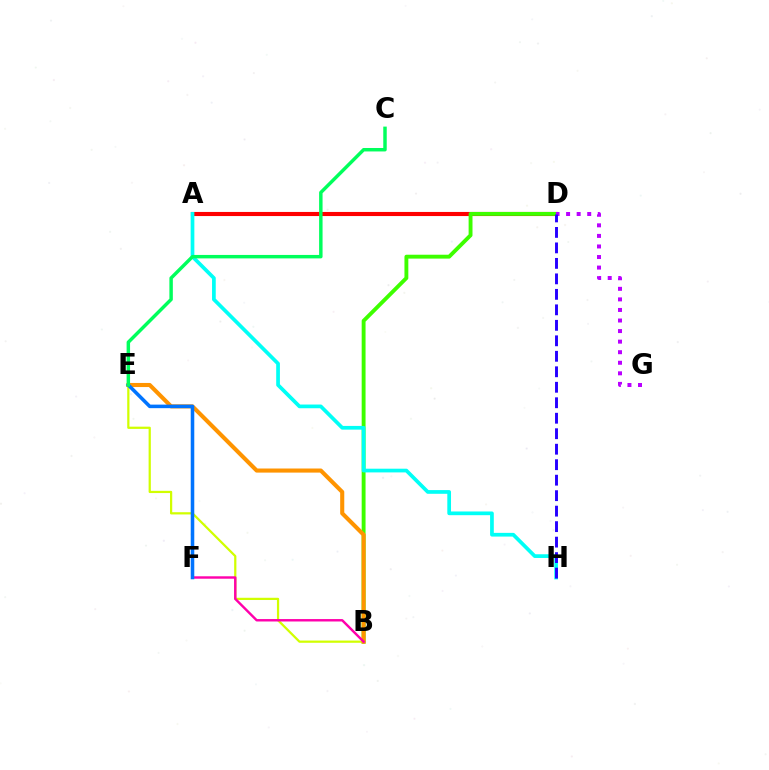{('A', 'D'): [{'color': '#ff0000', 'line_style': 'solid', 'thickness': 2.96}], ('B', 'D'): [{'color': '#3dff00', 'line_style': 'solid', 'thickness': 2.79}], ('B', 'E'): [{'color': '#d1ff00', 'line_style': 'solid', 'thickness': 1.61}, {'color': '#ff9400', 'line_style': 'solid', 'thickness': 2.95}], ('A', 'H'): [{'color': '#00fff6', 'line_style': 'solid', 'thickness': 2.67}], ('D', 'G'): [{'color': '#b900ff', 'line_style': 'dotted', 'thickness': 2.87}], ('B', 'F'): [{'color': '#ff00ac', 'line_style': 'solid', 'thickness': 1.74}], ('E', 'F'): [{'color': '#0074ff', 'line_style': 'solid', 'thickness': 2.56}], ('D', 'H'): [{'color': '#2500ff', 'line_style': 'dashed', 'thickness': 2.1}], ('C', 'E'): [{'color': '#00ff5c', 'line_style': 'solid', 'thickness': 2.49}]}